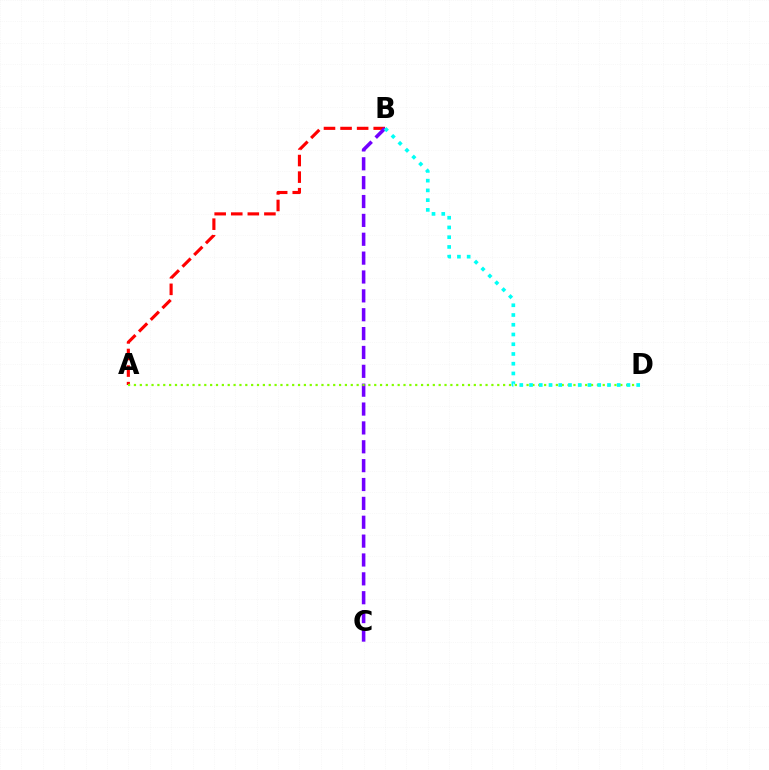{('A', 'B'): [{'color': '#ff0000', 'line_style': 'dashed', 'thickness': 2.25}], ('B', 'C'): [{'color': '#7200ff', 'line_style': 'dashed', 'thickness': 2.56}], ('A', 'D'): [{'color': '#84ff00', 'line_style': 'dotted', 'thickness': 1.59}], ('B', 'D'): [{'color': '#00fff6', 'line_style': 'dotted', 'thickness': 2.65}]}